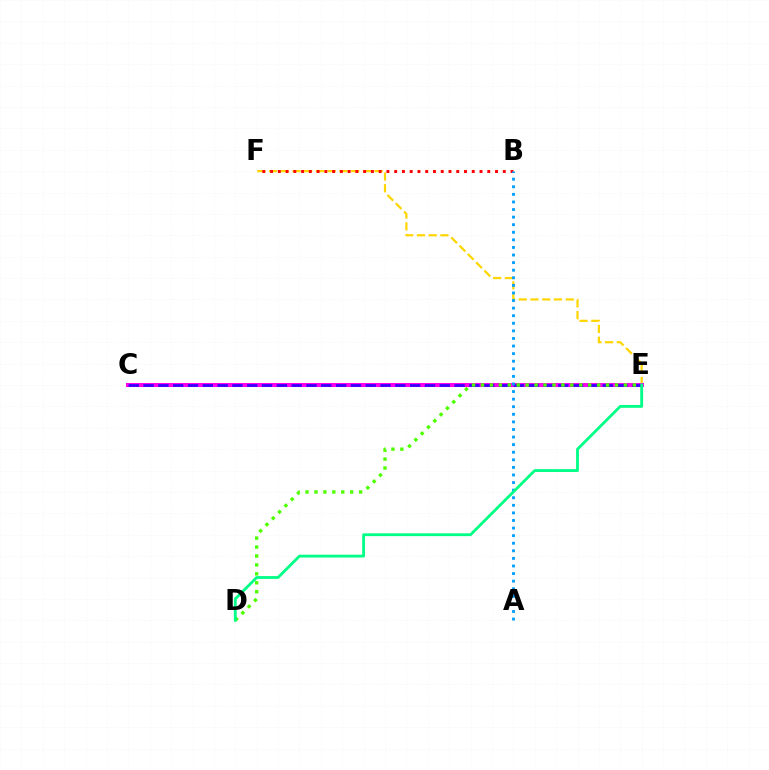{('E', 'F'): [{'color': '#ffd500', 'line_style': 'dashed', 'thickness': 1.59}], ('C', 'E'): [{'color': '#ff00ed', 'line_style': 'solid', 'thickness': 2.9}, {'color': '#3700ff', 'line_style': 'dashed', 'thickness': 2.01}], ('B', 'F'): [{'color': '#ff0000', 'line_style': 'dotted', 'thickness': 2.11}], ('D', 'E'): [{'color': '#4fff00', 'line_style': 'dotted', 'thickness': 2.43}, {'color': '#00ff86', 'line_style': 'solid', 'thickness': 2.03}], ('A', 'B'): [{'color': '#009eff', 'line_style': 'dotted', 'thickness': 2.06}]}